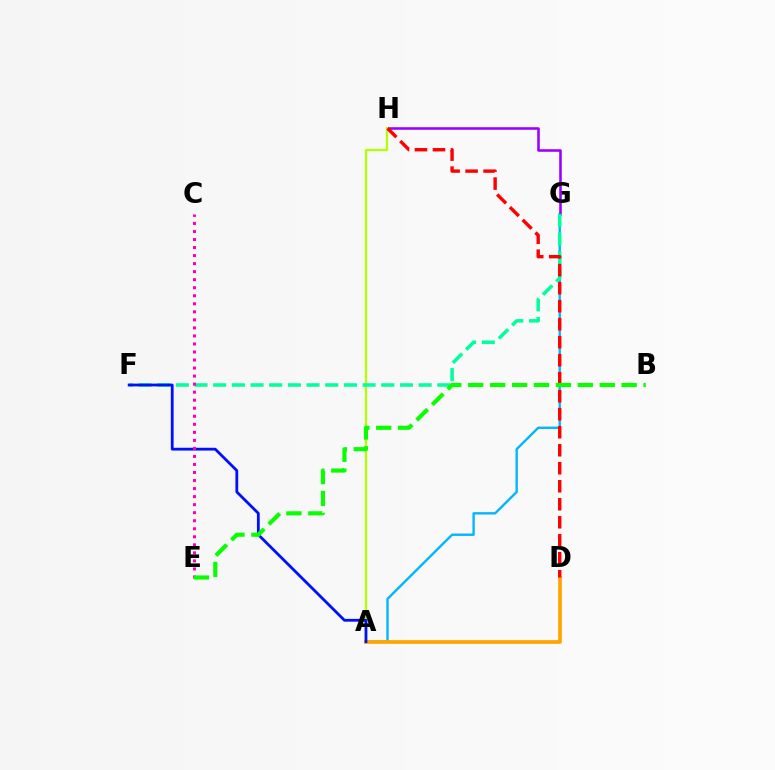{('A', 'G'): [{'color': '#00b5ff', 'line_style': 'solid', 'thickness': 1.69}], ('G', 'H'): [{'color': '#9b00ff', 'line_style': 'solid', 'thickness': 1.85}], ('A', 'H'): [{'color': '#b3ff00', 'line_style': 'solid', 'thickness': 1.63}], ('F', 'G'): [{'color': '#00ff9d', 'line_style': 'dashed', 'thickness': 2.54}], ('A', 'D'): [{'color': '#ffa500', 'line_style': 'solid', 'thickness': 2.66}], ('A', 'F'): [{'color': '#0010ff', 'line_style': 'solid', 'thickness': 2.01}], ('D', 'H'): [{'color': '#ff0000', 'line_style': 'dashed', 'thickness': 2.45}], ('C', 'E'): [{'color': '#ff00bd', 'line_style': 'dotted', 'thickness': 2.18}], ('B', 'E'): [{'color': '#08ff00', 'line_style': 'dashed', 'thickness': 2.98}]}